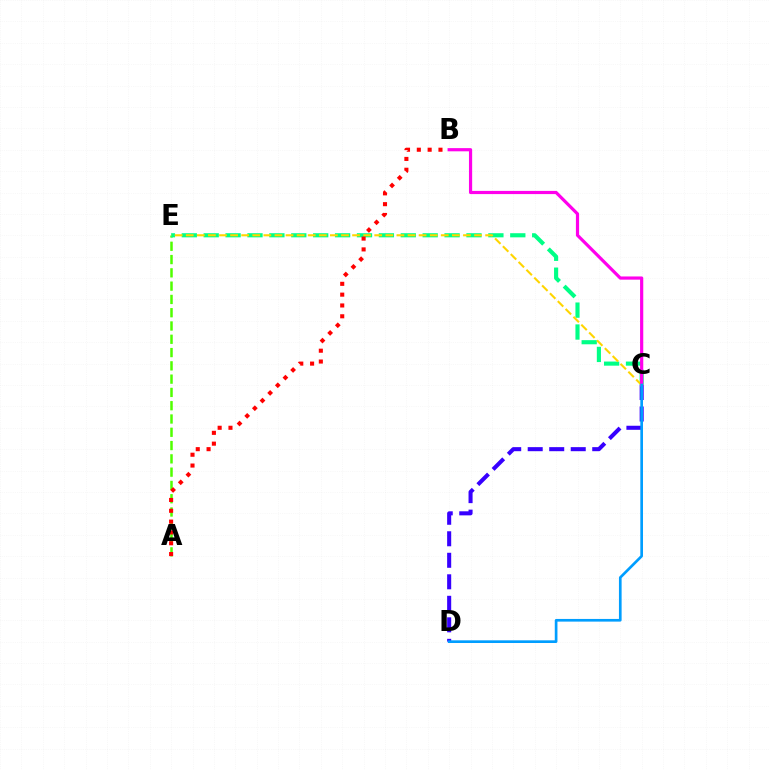{('C', 'D'): [{'color': '#3700ff', 'line_style': 'dashed', 'thickness': 2.92}, {'color': '#009eff', 'line_style': 'solid', 'thickness': 1.93}], ('A', 'E'): [{'color': '#4fff00', 'line_style': 'dashed', 'thickness': 1.8}], ('C', 'E'): [{'color': '#00ff86', 'line_style': 'dashed', 'thickness': 2.98}, {'color': '#ffd500', 'line_style': 'dashed', 'thickness': 1.51}], ('B', 'C'): [{'color': '#ff00ed', 'line_style': 'solid', 'thickness': 2.3}], ('A', 'B'): [{'color': '#ff0000', 'line_style': 'dotted', 'thickness': 2.94}]}